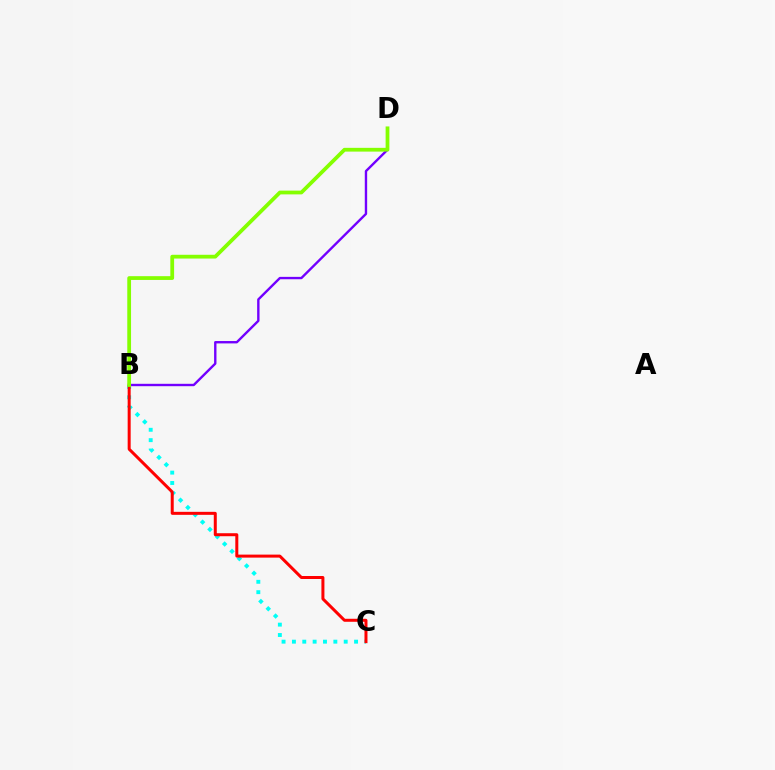{('B', 'C'): [{'color': '#00fff6', 'line_style': 'dotted', 'thickness': 2.81}, {'color': '#ff0000', 'line_style': 'solid', 'thickness': 2.16}], ('B', 'D'): [{'color': '#7200ff', 'line_style': 'solid', 'thickness': 1.71}, {'color': '#84ff00', 'line_style': 'solid', 'thickness': 2.71}]}